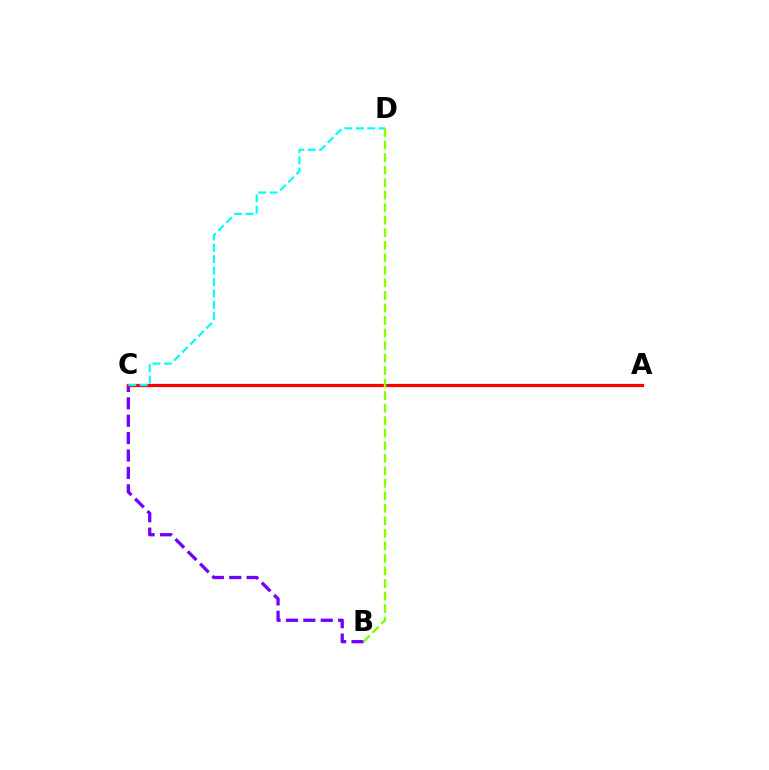{('B', 'C'): [{'color': '#7200ff', 'line_style': 'dashed', 'thickness': 2.36}], ('A', 'C'): [{'color': '#ff0000', 'line_style': 'solid', 'thickness': 2.31}], ('C', 'D'): [{'color': '#00fff6', 'line_style': 'dashed', 'thickness': 1.55}], ('B', 'D'): [{'color': '#84ff00', 'line_style': 'dashed', 'thickness': 1.7}]}